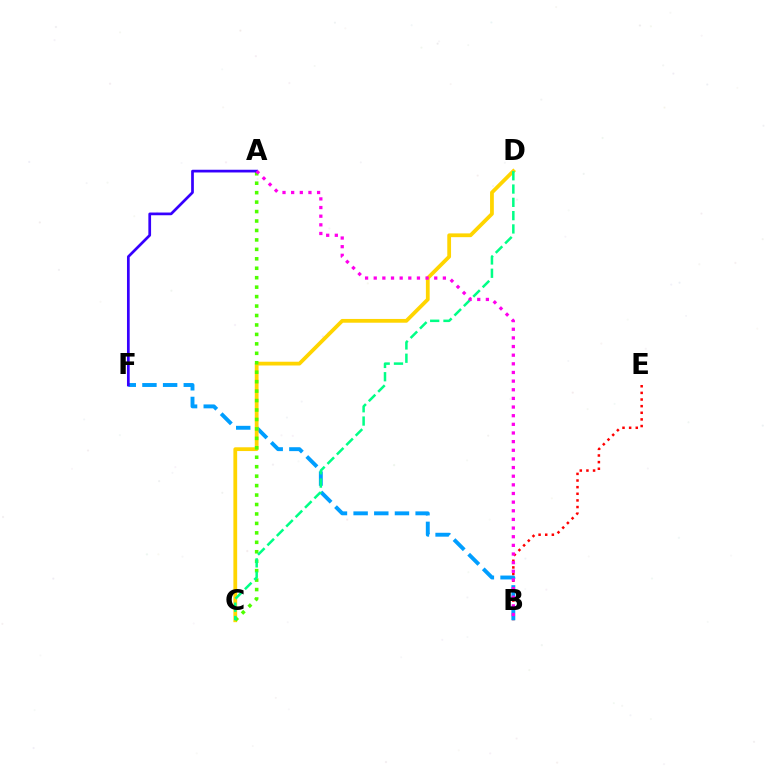{('B', 'E'): [{'color': '#ff0000', 'line_style': 'dotted', 'thickness': 1.8}], ('B', 'F'): [{'color': '#009eff', 'line_style': 'dashed', 'thickness': 2.81}], ('C', 'D'): [{'color': '#ffd500', 'line_style': 'solid', 'thickness': 2.72}, {'color': '#00ff86', 'line_style': 'dashed', 'thickness': 1.81}], ('A', 'C'): [{'color': '#4fff00', 'line_style': 'dotted', 'thickness': 2.57}], ('A', 'F'): [{'color': '#3700ff', 'line_style': 'solid', 'thickness': 1.95}], ('A', 'B'): [{'color': '#ff00ed', 'line_style': 'dotted', 'thickness': 2.35}]}